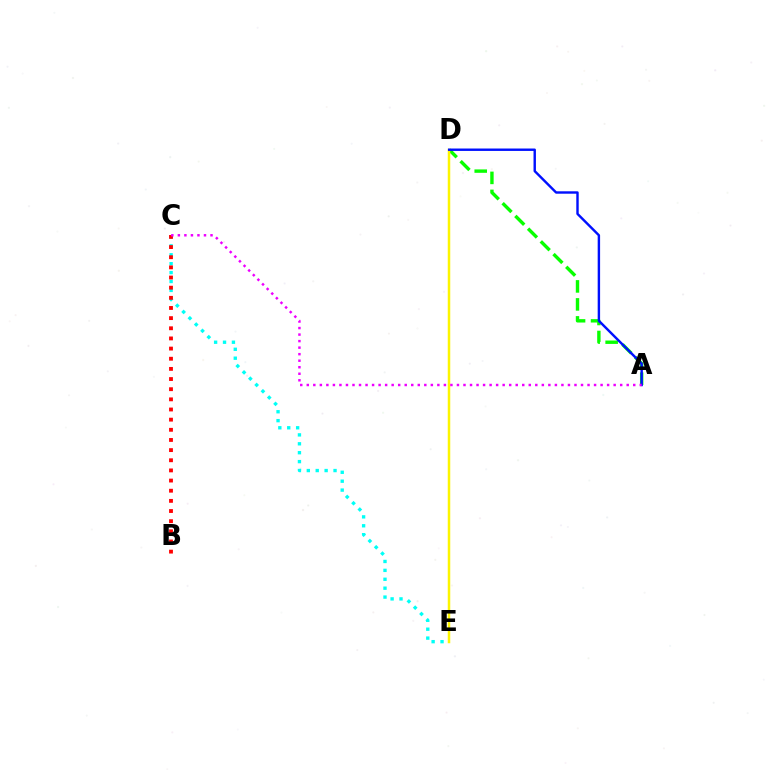{('A', 'D'): [{'color': '#08ff00', 'line_style': 'dashed', 'thickness': 2.44}, {'color': '#0010ff', 'line_style': 'solid', 'thickness': 1.74}], ('C', 'E'): [{'color': '#00fff6', 'line_style': 'dotted', 'thickness': 2.42}], ('D', 'E'): [{'color': '#fcf500', 'line_style': 'solid', 'thickness': 1.8}], ('B', 'C'): [{'color': '#ff0000', 'line_style': 'dotted', 'thickness': 2.76}], ('A', 'C'): [{'color': '#ee00ff', 'line_style': 'dotted', 'thickness': 1.77}]}